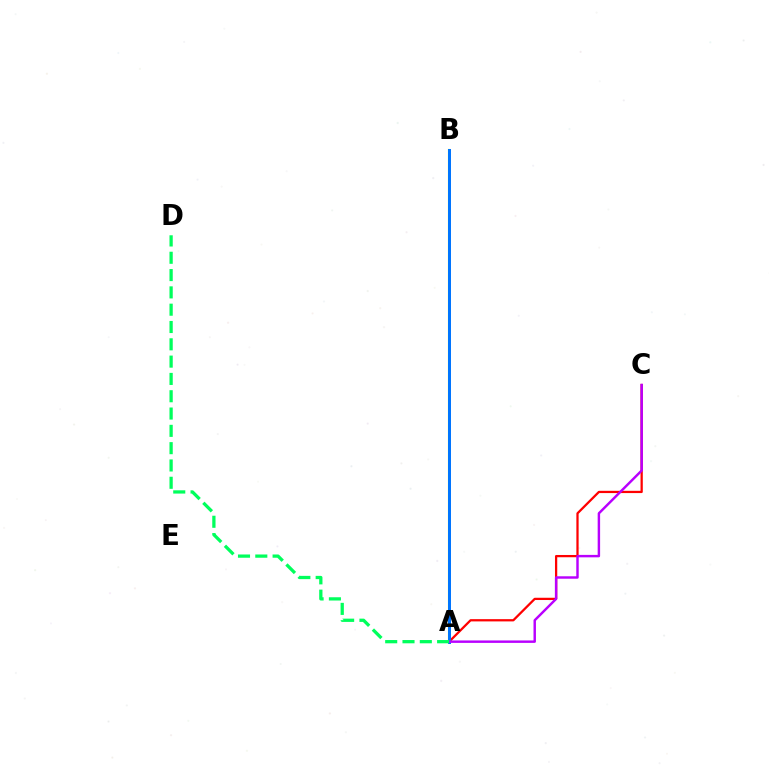{('A', 'B'): [{'color': '#d1ff00', 'line_style': 'solid', 'thickness': 1.56}, {'color': '#0074ff', 'line_style': 'solid', 'thickness': 2.15}], ('A', 'C'): [{'color': '#ff0000', 'line_style': 'solid', 'thickness': 1.63}, {'color': '#b900ff', 'line_style': 'solid', 'thickness': 1.76}], ('A', 'D'): [{'color': '#00ff5c', 'line_style': 'dashed', 'thickness': 2.35}]}